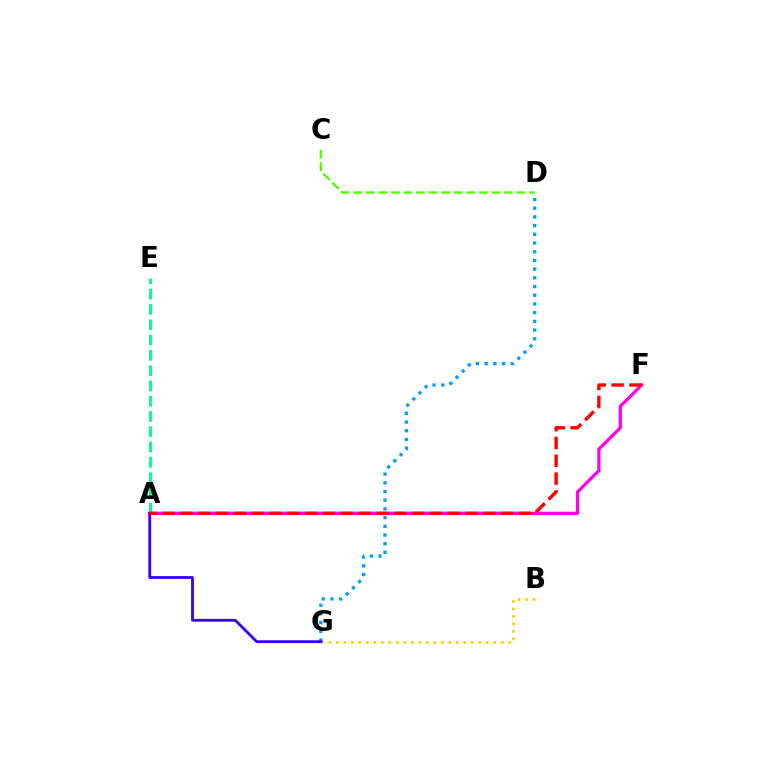{('B', 'G'): [{'color': '#ffd500', 'line_style': 'dotted', 'thickness': 2.04}], ('C', 'D'): [{'color': '#4fff00', 'line_style': 'dashed', 'thickness': 1.71}], ('D', 'G'): [{'color': '#009eff', 'line_style': 'dotted', 'thickness': 2.36}], ('A', 'E'): [{'color': '#00ff86', 'line_style': 'dashed', 'thickness': 2.08}], ('A', 'F'): [{'color': '#ff00ed', 'line_style': 'solid', 'thickness': 2.33}, {'color': '#ff0000', 'line_style': 'dashed', 'thickness': 2.42}], ('A', 'G'): [{'color': '#3700ff', 'line_style': 'solid', 'thickness': 2.03}]}